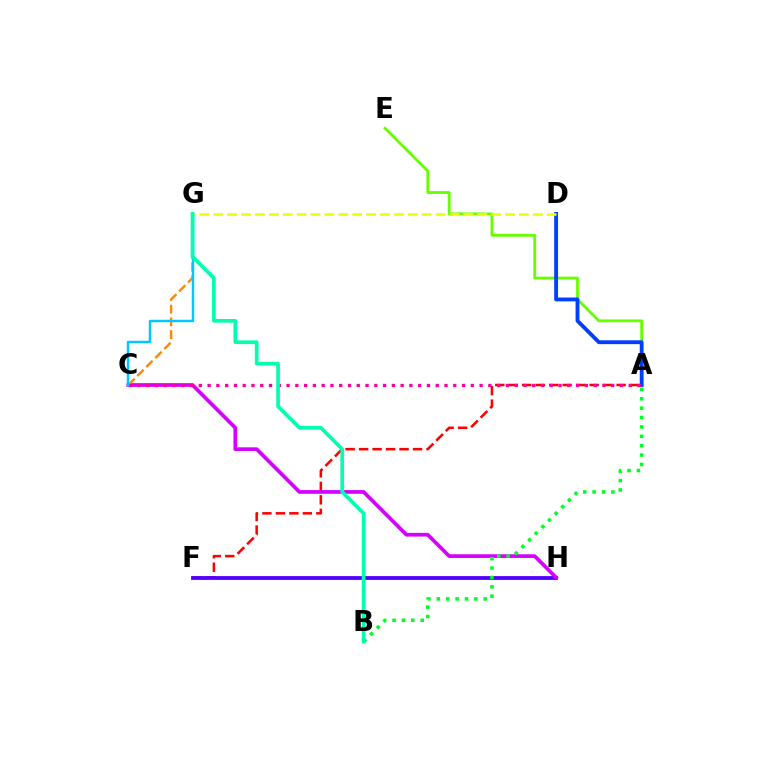{('A', 'E'): [{'color': '#66ff00', 'line_style': 'solid', 'thickness': 2.03}], ('A', 'F'): [{'color': '#ff0000', 'line_style': 'dashed', 'thickness': 1.83}], ('F', 'H'): [{'color': '#4f00ff', 'line_style': 'solid', 'thickness': 2.74}], ('A', 'D'): [{'color': '#003fff', 'line_style': 'solid', 'thickness': 2.77}], ('C', 'H'): [{'color': '#d600ff', 'line_style': 'solid', 'thickness': 2.67}], ('A', 'B'): [{'color': '#00ff27', 'line_style': 'dotted', 'thickness': 2.55}], ('C', 'G'): [{'color': '#ff8800', 'line_style': 'dashed', 'thickness': 1.73}, {'color': '#00c7ff', 'line_style': 'solid', 'thickness': 1.78}], ('A', 'C'): [{'color': '#ff00a0', 'line_style': 'dotted', 'thickness': 2.38}], ('D', 'G'): [{'color': '#eeff00', 'line_style': 'dashed', 'thickness': 1.89}], ('B', 'G'): [{'color': '#00ffaf', 'line_style': 'solid', 'thickness': 2.65}]}